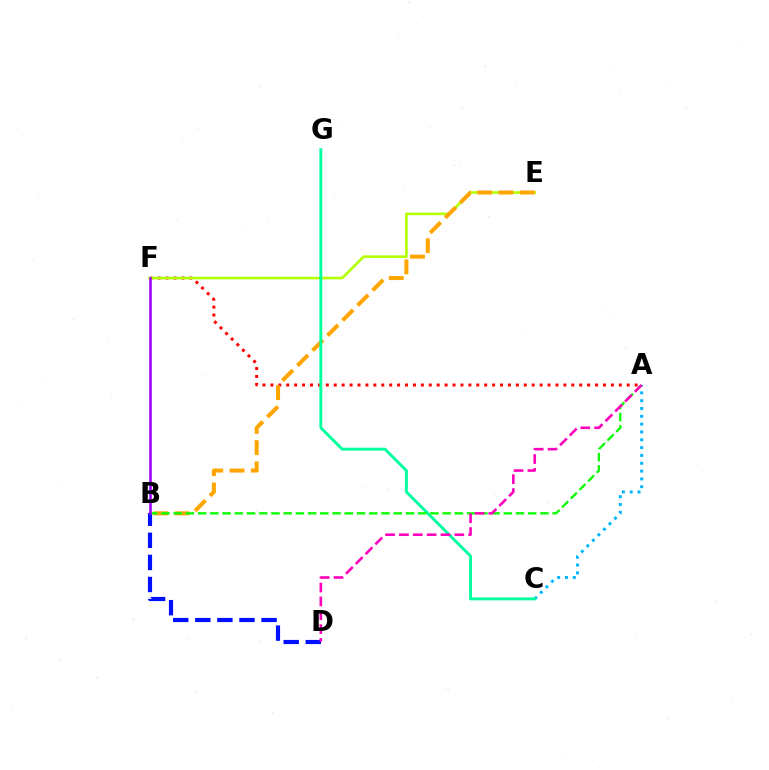{('B', 'D'): [{'color': '#0010ff', 'line_style': 'dashed', 'thickness': 3.0}], ('A', 'F'): [{'color': '#ff0000', 'line_style': 'dotted', 'thickness': 2.15}], ('E', 'F'): [{'color': '#b3ff00', 'line_style': 'solid', 'thickness': 1.9}], ('B', 'E'): [{'color': '#ffa500', 'line_style': 'dashed', 'thickness': 2.89}], ('A', 'C'): [{'color': '#00b5ff', 'line_style': 'dotted', 'thickness': 2.13}], ('C', 'G'): [{'color': '#00ff9d', 'line_style': 'solid', 'thickness': 2.09}], ('A', 'B'): [{'color': '#08ff00', 'line_style': 'dashed', 'thickness': 1.66}], ('B', 'F'): [{'color': '#9b00ff', 'line_style': 'solid', 'thickness': 1.85}], ('A', 'D'): [{'color': '#ff00bd', 'line_style': 'dashed', 'thickness': 1.88}]}